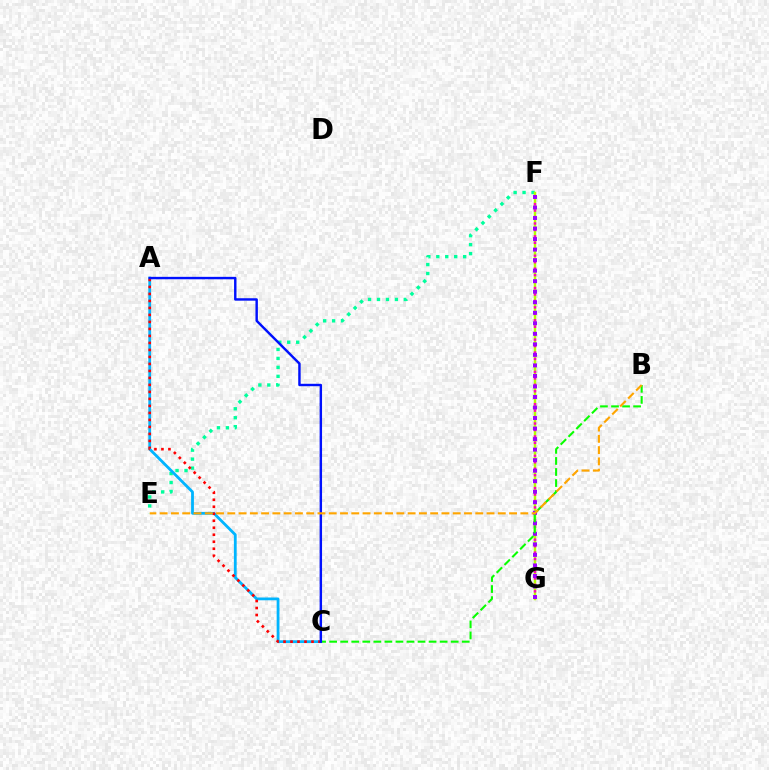{('E', 'F'): [{'color': '#00ff9d', 'line_style': 'dotted', 'thickness': 2.43}], ('A', 'C'): [{'color': '#00b5ff', 'line_style': 'solid', 'thickness': 2.01}, {'color': '#ff0000', 'line_style': 'dotted', 'thickness': 1.9}, {'color': '#0010ff', 'line_style': 'solid', 'thickness': 1.75}], ('F', 'G'): [{'color': '#b3ff00', 'line_style': 'solid', 'thickness': 1.75}, {'color': '#ff00bd', 'line_style': 'dotted', 'thickness': 1.75}, {'color': '#9b00ff', 'line_style': 'dotted', 'thickness': 2.86}], ('B', 'C'): [{'color': '#08ff00', 'line_style': 'dashed', 'thickness': 1.5}], ('B', 'E'): [{'color': '#ffa500', 'line_style': 'dashed', 'thickness': 1.53}]}